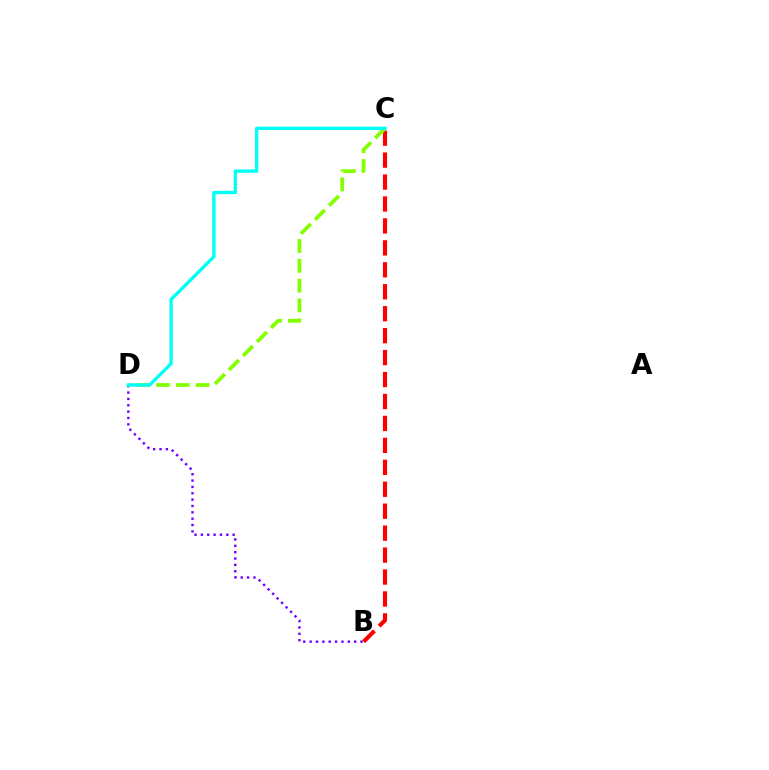{('B', 'C'): [{'color': '#ff0000', 'line_style': 'dashed', 'thickness': 2.98}], ('B', 'D'): [{'color': '#7200ff', 'line_style': 'dotted', 'thickness': 1.73}], ('C', 'D'): [{'color': '#84ff00', 'line_style': 'dashed', 'thickness': 2.69}, {'color': '#00fff6', 'line_style': 'solid', 'thickness': 2.39}]}